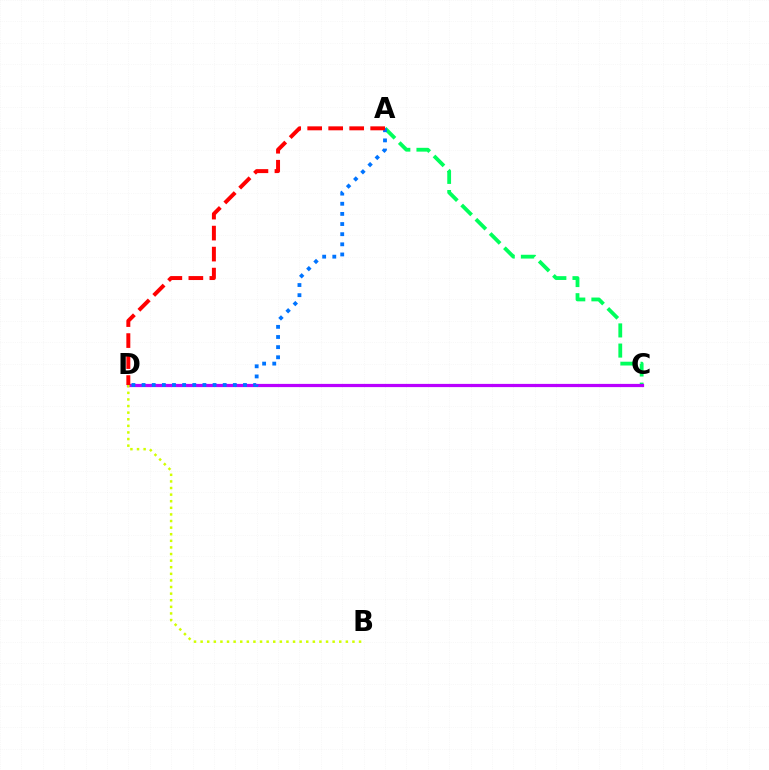{('A', 'C'): [{'color': '#00ff5c', 'line_style': 'dashed', 'thickness': 2.74}], ('C', 'D'): [{'color': '#b900ff', 'line_style': 'solid', 'thickness': 2.32}], ('A', 'D'): [{'color': '#0074ff', 'line_style': 'dotted', 'thickness': 2.75}, {'color': '#ff0000', 'line_style': 'dashed', 'thickness': 2.85}], ('B', 'D'): [{'color': '#d1ff00', 'line_style': 'dotted', 'thickness': 1.79}]}